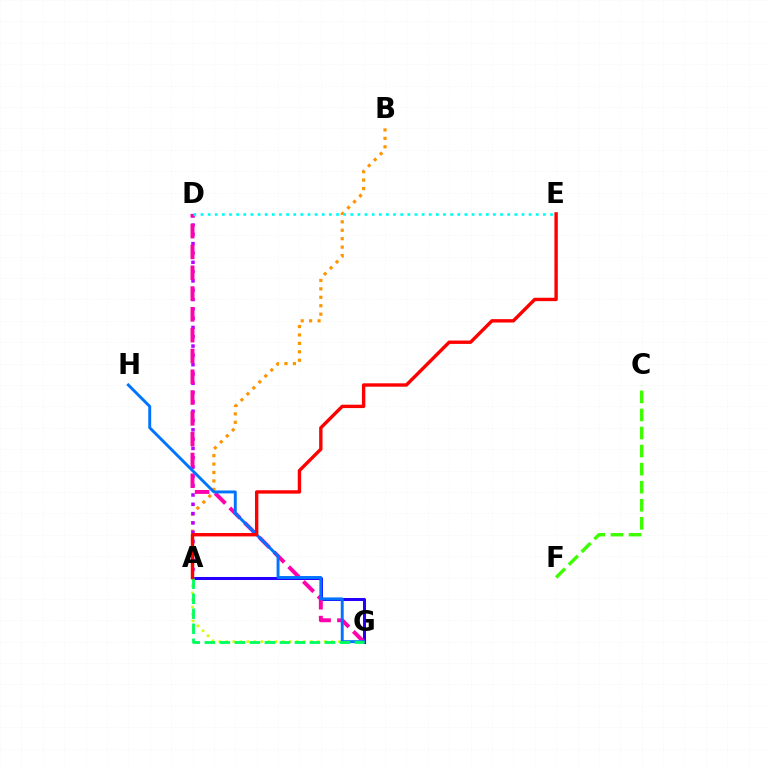{('A', 'G'): [{'color': '#2500ff', 'line_style': 'solid', 'thickness': 2.17}, {'color': '#d1ff00', 'line_style': 'dotted', 'thickness': 1.91}, {'color': '#00ff5c', 'line_style': 'dashed', 'thickness': 2.04}], ('A', 'B'): [{'color': '#ff9400', 'line_style': 'dotted', 'thickness': 2.29}], ('A', 'D'): [{'color': '#b900ff', 'line_style': 'dotted', 'thickness': 2.53}], ('D', 'G'): [{'color': '#ff00ac', 'line_style': 'dashed', 'thickness': 2.83}], ('G', 'H'): [{'color': '#0074ff', 'line_style': 'solid', 'thickness': 2.1}], ('C', 'F'): [{'color': '#3dff00', 'line_style': 'dashed', 'thickness': 2.45}], ('D', 'E'): [{'color': '#00fff6', 'line_style': 'dotted', 'thickness': 1.94}], ('A', 'E'): [{'color': '#ff0000', 'line_style': 'solid', 'thickness': 2.44}]}